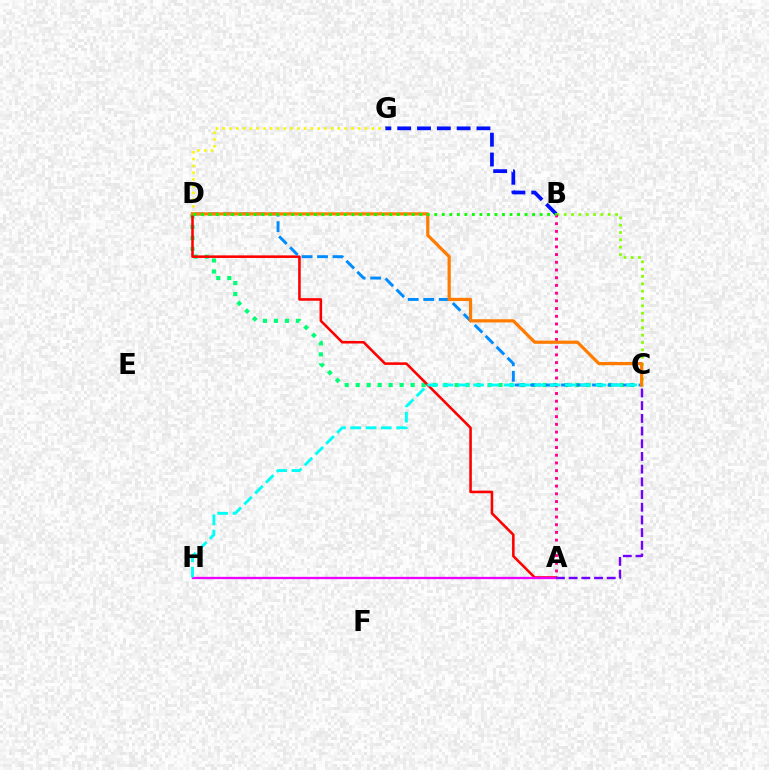{('B', 'G'): [{'color': '#0010ff', 'line_style': 'dashed', 'thickness': 2.69}], ('B', 'C'): [{'color': '#84ff00', 'line_style': 'dotted', 'thickness': 1.99}], ('C', 'D'): [{'color': '#00ff74', 'line_style': 'dotted', 'thickness': 2.99}, {'color': '#008cff', 'line_style': 'dashed', 'thickness': 2.1}, {'color': '#ff7c00', 'line_style': 'solid', 'thickness': 2.31}], ('A', 'D'): [{'color': '#ff0000', 'line_style': 'solid', 'thickness': 1.85}], ('A', 'H'): [{'color': '#ee00ff', 'line_style': 'solid', 'thickness': 1.66}], ('D', 'G'): [{'color': '#fcf500', 'line_style': 'dotted', 'thickness': 1.84}], ('A', 'B'): [{'color': '#ff0094', 'line_style': 'dotted', 'thickness': 2.1}], ('C', 'H'): [{'color': '#00fff6', 'line_style': 'dashed', 'thickness': 2.08}], ('A', 'C'): [{'color': '#7200ff', 'line_style': 'dashed', 'thickness': 1.72}], ('B', 'D'): [{'color': '#08ff00', 'line_style': 'dotted', 'thickness': 2.04}]}